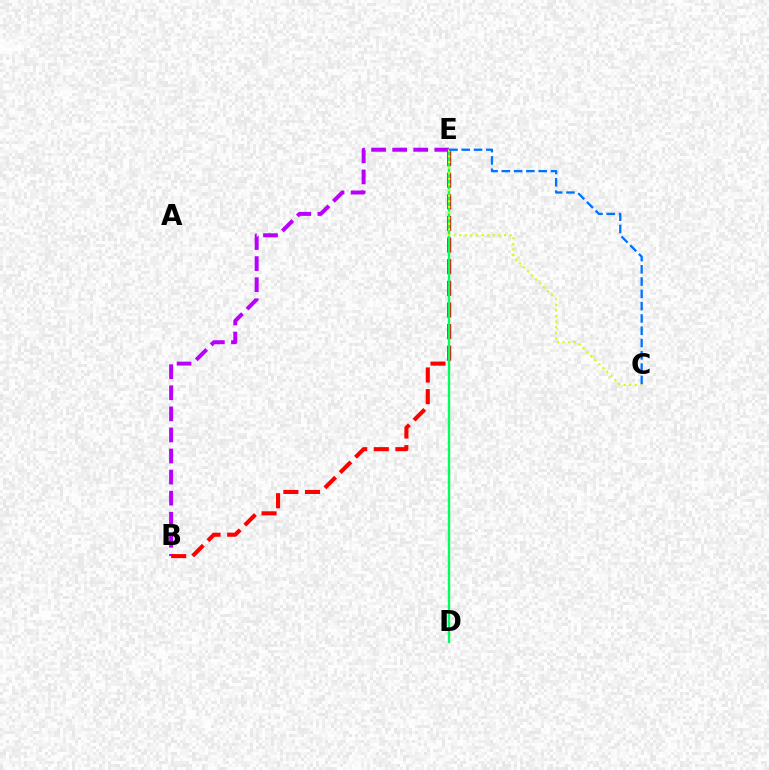{('B', 'E'): [{'color': '#b900ff', 'line_style': 'dashed', 'thickness': 2.86}, {'color': '#ff0000', 'line_style': 'dashed', 'thickness': 2.94}], ('D', 'E'): [{'color': '#00ff5c', 'line_style': 'solid', 'thickness': 1.71}], ('C', 'E'): [{'color': '#d1ff00', 'line_style': 'dotted', 'thickness': 1.53}, {'color': '#0074ff', 'line_style': 'dashed', 'thickness': 1.67}]}